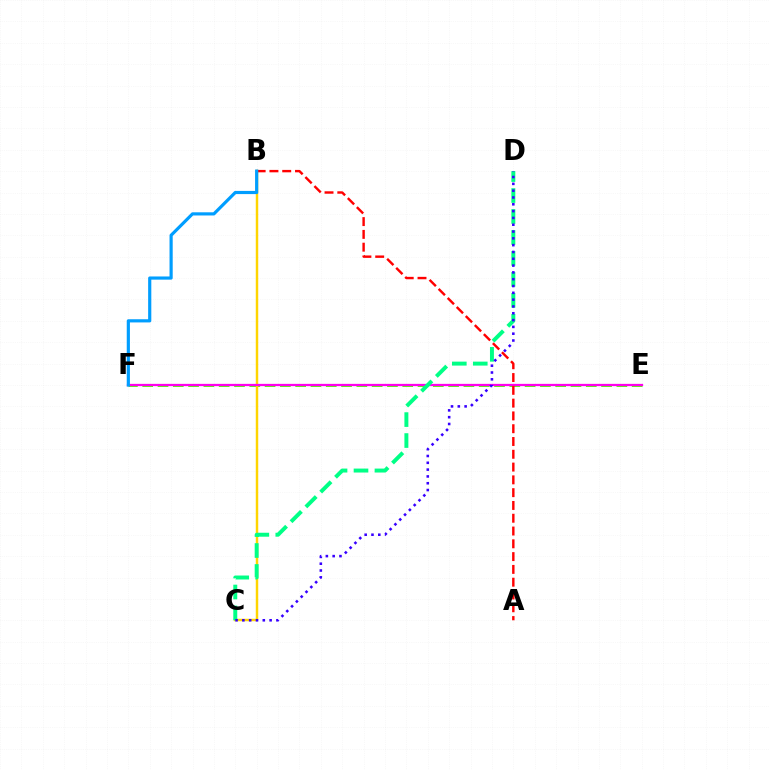{('E', 'F'): [{'color': '#4fff00', 'line_style': 'dashed', 'thickness': 2.08}, {'color': '#ff00ed', 'line_style': 'solid', 'thickness': 1.64}], ('B', 'C'): [{'color': '#ffd500', 'line_style': 'solid', 'thickness': 1.77}], ('A', 'B'): [{'color': '#ff0000', 'line_style': 'dashed', 'thickness': 1.74}], ('C', 'D'): [{'color': '#00ff86', 'line_style': 'dashed', 'thickness': 2.85}, {'color': '#3700ff', 'line_style': 'dotted', 'thickness': 1.85}], ('B', 'F'): [{'color': '#009eff', 'line_style': 'solid', 'thickness': 2.29}]}